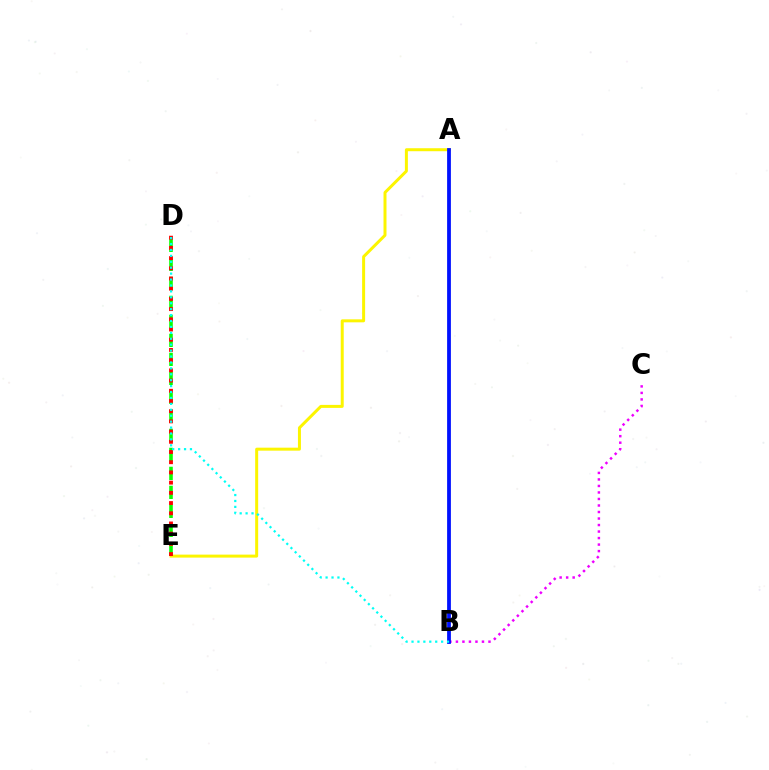{('A', 'E'): [{'color': '#fcf500', 'line_style': 'solid', 'thickness': 2.15}], ('D', 'E'): [{'color': '#08ff00', 'line_style': 'dashed', 'thickness': 2.58}, {'color': '#ff0000', 'line_style': 'dotted', 'thickness': 2.77}], ('B', 'C'): [{'color': '#ee00ff', 'line_style': 'dotted', 'thickness': 1.77}], ('A', 'B'): [{'color': '#0010ff', 'line_style': 'solid', 'thickness': 2.72}], ('B', 'D'): [{'color': '#00fff6', 'line_style': 'dotted', 'thickness': 1.61}]}